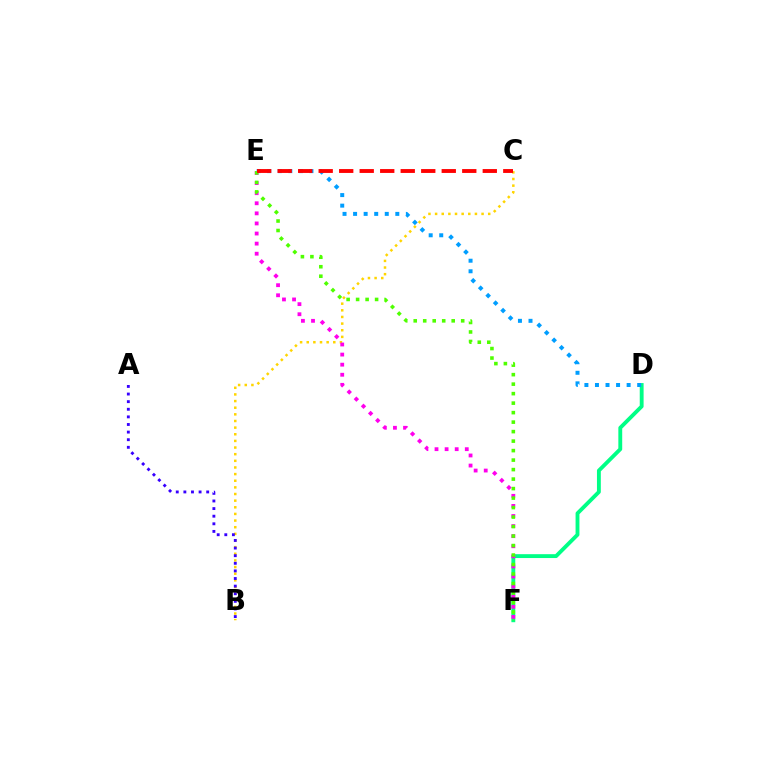{('B', 'C'): [{'color': '#ffd500', 'line_style': 'dotted', 'thickness': 1.8}], ('D', 'F'): [{'color': '#00ff86', 'line_style': 'solid', 'thickness': 2.78}], ('A', 'B'): [{'color': '#3700ff', 'line_style': 'dotted', 'thickness': 2.07}], ('D', 'E'): [{'color': '#009eff', 'line_style': 'dotted', 'thickness': 2.87}], ('E', 'F'): [{'color': '#ff00ed', 'line_style': 'dotted', 'thickness': 2.74}, {'color': '#4fff00', 'line_style': 'dotted', 'thickness': 2.58}], ('C', 'E'): [{'color': '#ff0000', 'line_style': 'dashed', 'thickness': 2.79}]}